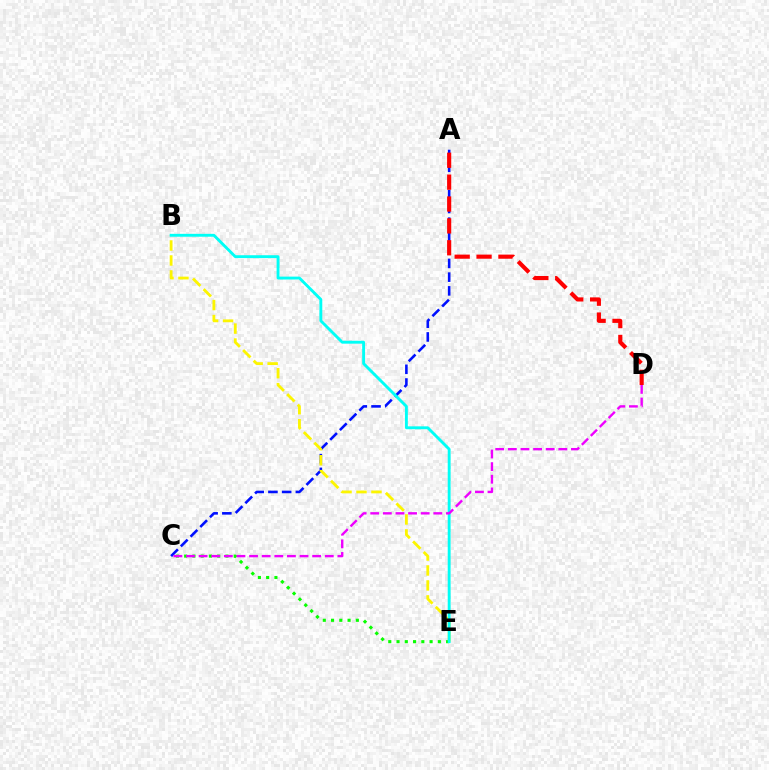{('A', 'C'): [{'color': '#0010ff', 'line_style': 'dashed', 'thickness': 1.87}], ('A', 'D'): [{'color': '#ff0000', 'line_style': 'dashed', 'thickness': 2.97}], ('B', 'E'): [{'color': '#fcf500', 'line_style': 'dashed', 'thickness': 2.03}, {'color': '#00fff6', 'line_style': 'solid', 'thickness': 2.07}], ('C', 'E'): [{'color': '#08ff00', 'line_style': 'dotted', 'thickness': 2.24}], ('C', 'D'): [{'color': '#ee00ff', 'line_style': 'dashed', 'thickness': 1.71}]}